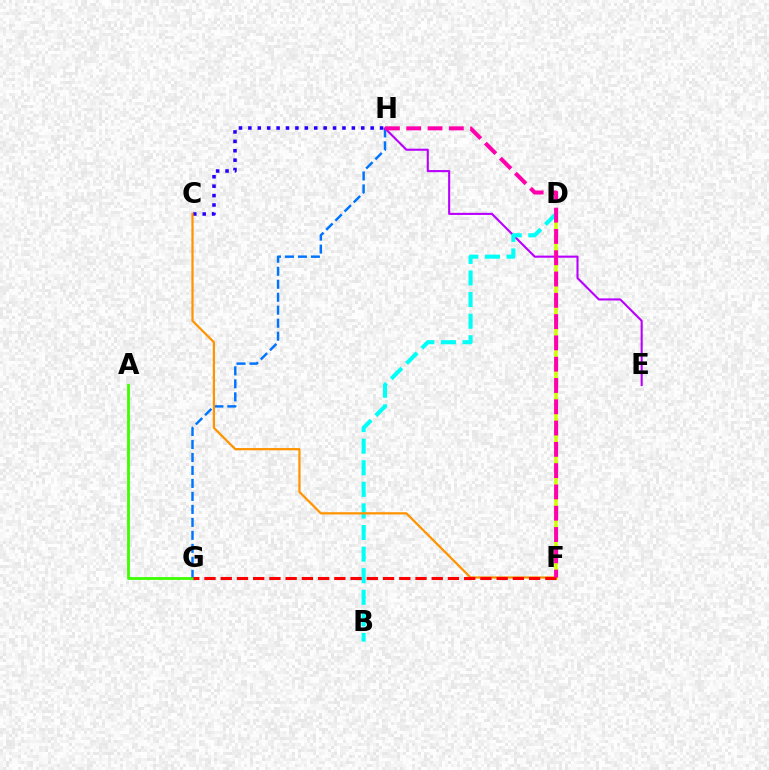{('A', 'G'): [{'color': '#3dff00', 'line_style': 'solid', 'thickness': 2.02}], ('D', 'F'): [{'color': '#00ff5c', 'line_style': 'dotted', 'thickness': 1.72}, {'color': '#d1ff00', 'line_style': 'solid', 'thickness': 2.55}], ('G', 'H'): [{'color': '#0074ff', 'line_style': 'dashed', 'thickness': 1.76}], ('E', 'H'): [{'color': '#b900ff', 'line_style': 'solid', 'thickness': 1.51}], ('B', 'D'): [{'color': '#00fff6', 'line_style': 'dashed', 'thickness': 2.93}], ('C', 'H'): [{'color': '#2500ff', 'line_style': 'dotted', 'thickness': 2.56}], ('C', 'F'): [{'color': '#ff9400', 'line_style': 'solid', 'thickness': 1.61}], ('F', 'G'): [{'color': '#ff0000', 'line_style': 'dashed', 'thickness': 2.2}], ('F', 'H'): [{'color': '#ff00ac', 'line_style': 'dashed', 'thickness': 2.89}]}